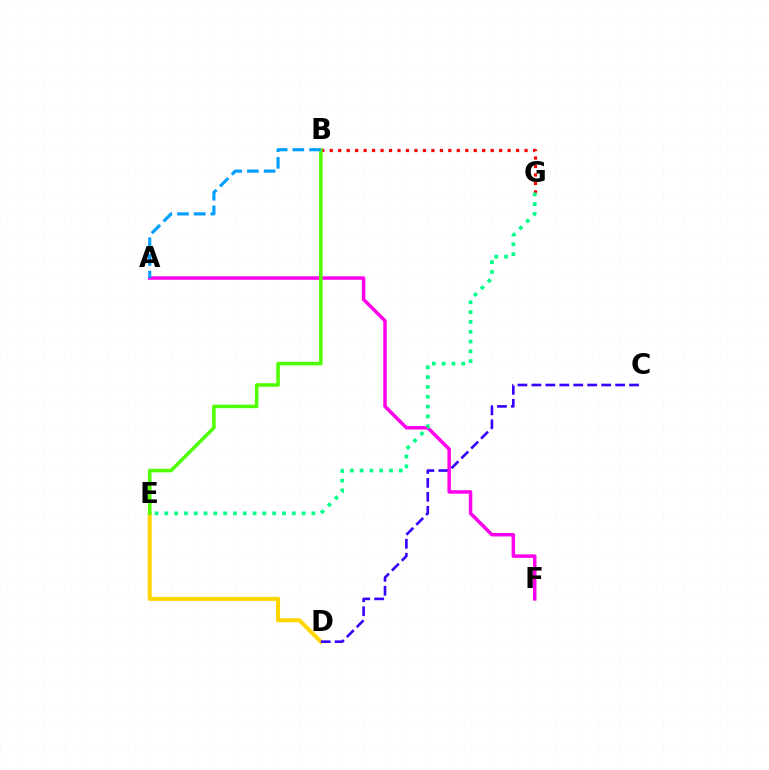{('B', 'G'): [{'color': '#ff0000', 'line_style': 'dotted', 'thickness': 2.3}], ('D', 'E'): [{'color': '#ffd500', 'line_style': 'solid', 'thickness': 2.9}], ('C', 'D'): [{'color': '#3700ff', 'line_style': 'dashed', 'thickness': 1.9}], ('A', 'F'): [{'color': '#ff00ed', 'line_style': 'solid', 'thickness': 2.5}], ('B', 'E'): [{'color': '#4fff00', 'line_style': 'solid', 'thickness': 2.54}], ('E', 'G'): [{'color': '#00ff86', 'line_style': 'dotted', 'thickness': 2.66}], ('A', 'B'): [{'color': '#009eff', 'line_style': 'dashed', 'thickness': 2.27}]}